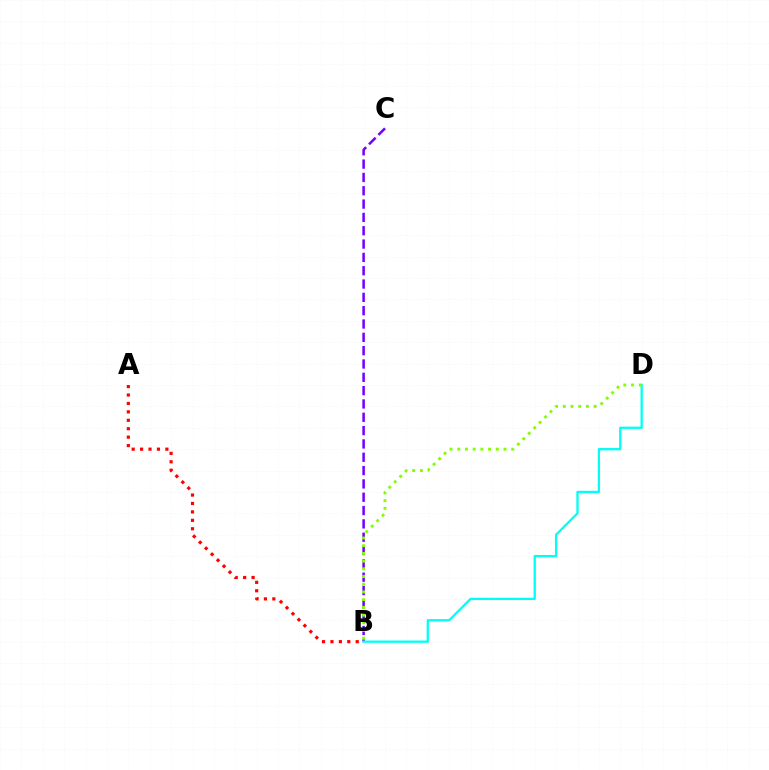{('A', 'B'): [{'color': '#ff0000', 'line_style': 'dotted', 'thickness': 2.29}], ('B', 'C'): [{'color': '#7200ff', 'line_style': 'dashed', 'thickness': 1.81}], ('B', 'D'): [{'color': '#00fff6', 'line_style': 'solid', 'thickness': 1.66}, {'color': '#84ff00', 'line_style': 'dotted', 'thickness': 2.09}]}